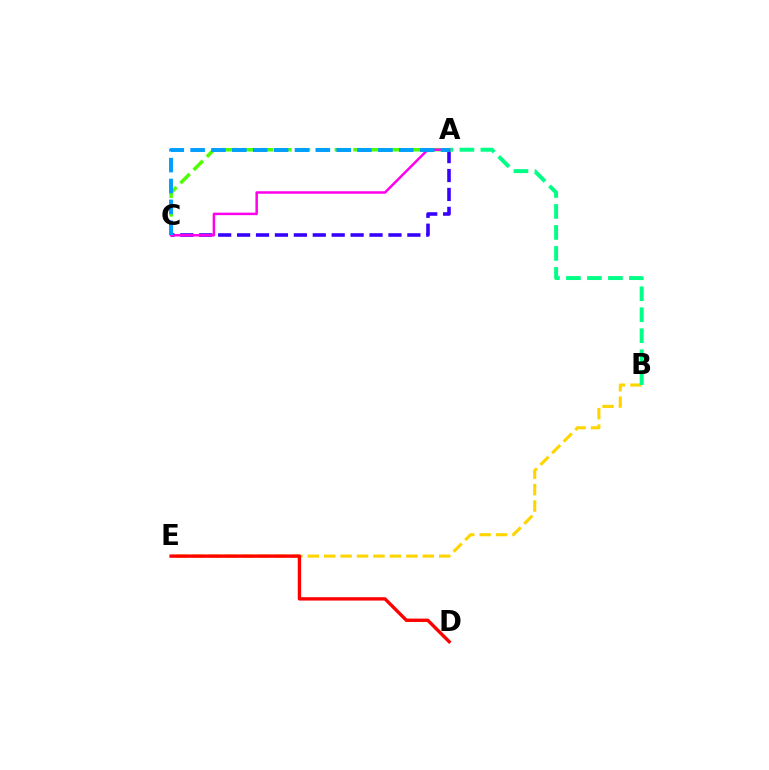{('B', 'E'): [{'color': '#ffd500', 'line_style': 'dashed', 'thickness': 2.23}], ('A', 'C'): [{'color': '#4fff00', 'line_style': 'dashed', 'thickness': 2.54}, {'color': '#3700ff', 'line_style': 'dashed', 'thickness': 2.57}, {'color': '#ff00ed', 'line_style': 'solid', 'thickness': 1.8}, {'color': '#009eff', 'line_style': 'dashed', 'thickness': 2.83}], ('A', 'B'): [{'color': '#00ff86', 'line_style': 'dashed', 'thickness': 2.85}], ('D', 'E'): [{'color': '#ff0000', 'line_style': 'solid', 'thickness': 2.42}]}